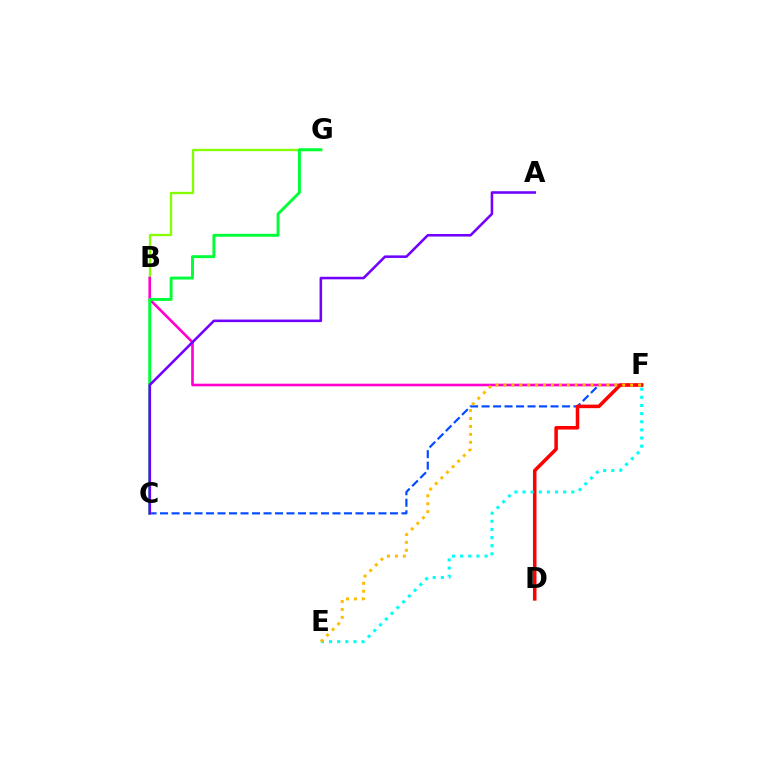{('B', 'G'): [{'color': '#84ff00', 'line_style': 'solid', 'thickness': 1.66}], ('C', 'F'): [{'color': '#004bff', 'line_style': 'dashed', 'thickness': 1.56}], ('B', 'F'): [{'color': '#ff00cf', 'line_style': 'solid', 'thickness': 1.89}], ('D', 'F'): [{'color': '#ff0000', 'line_style': 'solid', 'thickness': 2.55}], ('C', 'G'): [{'color': '#00ff39', 'line_style': 'solid', 'thickness': 2.1}], ('A', 'C'): [{'color': '#7200ff', 'line_style': 'solid', 'thickness': 1.84}], ('E', 'F'): [{'color': '#00fff6', 'line_style': 'dotted', 'thickness': 2.21}, {'color': '#ffbd00', 'line_style': 'dotted', 'thickness': 2.15}]}